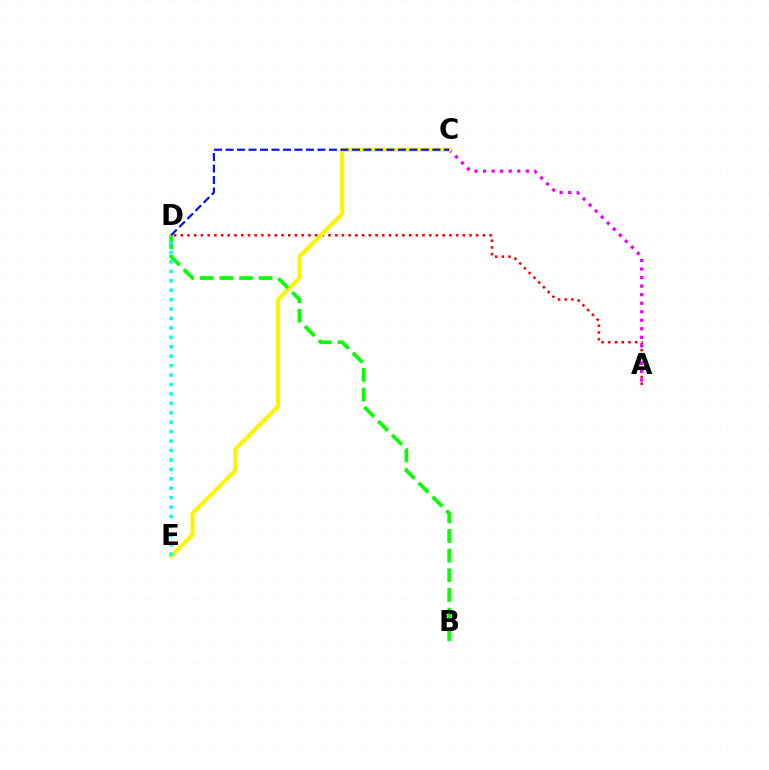{('A', 'D'): [{'color': '#ff0000', 'line_style': 'dotted', 'thickness': 1.82}], ('A', 'C'): [{'color': '#ee00ff', 'line_style': 'dotted', 'thickness': 2.32}], ('C', 'E'): [{'color': '#fcf500', 'line_style': 'solid', 'thickness': 2.95}], ('B', 'D'): [{'color': '#08ff00', 'line_style': 'dashed', 'thickness': 2.67}], ('D', 'E'): [{'color': '#00fff6', 'line_style': 'dotted', 'thickness': 2.56}], ('C', 'D'): [{'color': '#0010ff', 'line_style': 'dashed', 'thickness': 1.56}]}